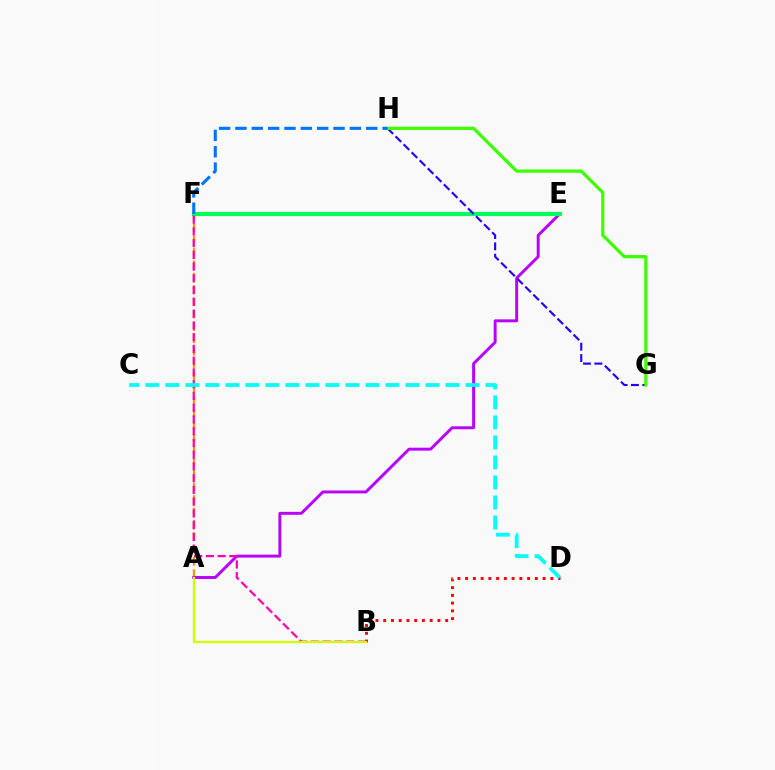{('A', 'F'): [{'color': '#ff9400', 'line_style': 'dashed', 'thickness': 1.68}], ('A', 'E'): [{'color': '#b900ff', 'line_style': 'solid', 'thickness': 2.12}], ('E', 'F'): [{'color': '#00ff5c', 'line_style': 'solid', 'thickness': 2.98}], ('G', 'H'): [{'color': '#2500ff', 'line_style': 'dashed', 'thickness': 1.54}, {'color': '#3dff00', 'line_style': 'solid', 'thickness': 2.33}], ('B', 'F'): [{'color': '#ff00ac', 'line_style': 'dashed', 'thickness': 1.6}], ('F', 'H'): [{'color': '#0074ff', 'line_style': 'dashed', 'thickness': 2.22}], ('B', 'D'): [{'color': '#ff0000', 'line_style': 'dotted', 'thickness': 2.1}], ('A', 'B'): [{'color': '#d1ff00', 'line_style': 'solid', 'thickness': 1.68}], ('C', 'D'): [{'color': '#00fff6', 'line_style': 'dashed', 'thickness': 2.72}]}